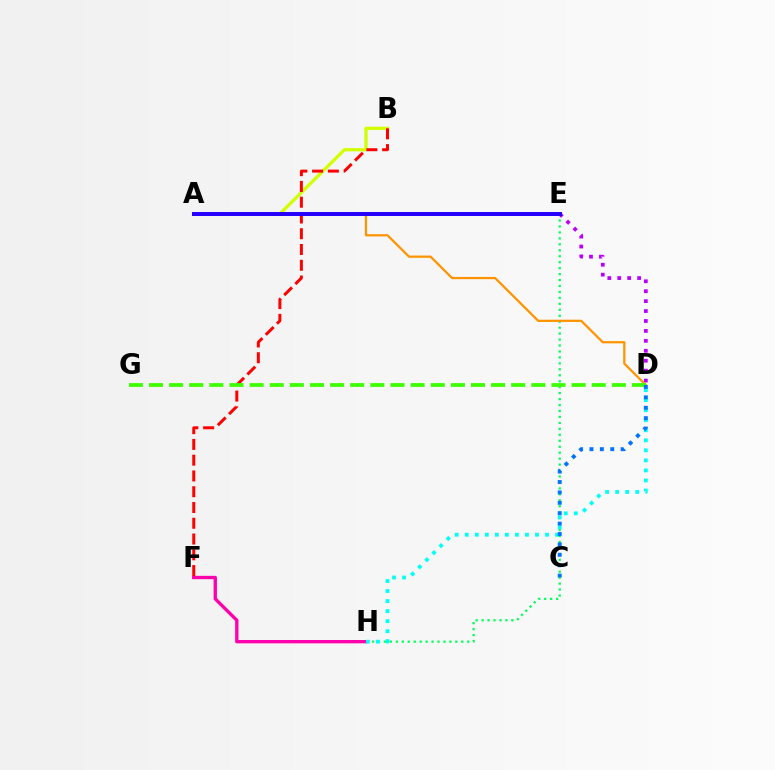{('E', 'H'): [{'color': '#00ff5c', 'line_style': 'dotted', 'thickness': 1.62}], ('D', 'E'): [{'color': '#b900ff', 'line_style': 'dotted', 'thickness': 2.7}], ('F', 'H'): [{'color': '#ff00ac', 'line_style': 'solid', 'thickness': 2.4}], ('D', 'H'): [{'color': '#00fff6', 'line_style': 'dotted', 'thickness': 2.73}], ('A', 'B'): [{'color': '#d1ff00', 'line_style': 'solid', 'thickness': 2.34}], ('B', 'F'): [{'color': '#ff0000', 'line_style': 'dashed', 'thickness': 2.14}], ('A', 'D'): [{'color': '#ff9400', 'line_style': 'solid', 'thickness': 1.62}], ('A', 'E'): [{'color': '#2500ff', 'line_style': 'solid', 'thickness': 2.86}], ('D', 'G'): [{'color': '#3dff00', 'line_style': 'dashed', 'thickness': 2.73}], ('C', 'D'): [{'color': '#0074ff', 'line_style': 'dotted', 'thickness': 2.83}]}